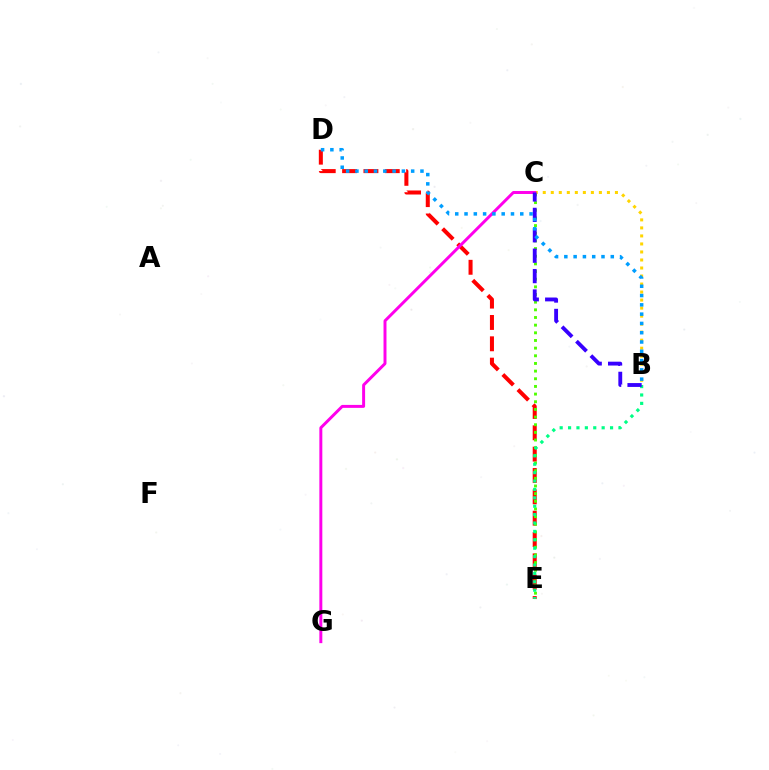{('D', 'E'): [{'color': '#ff0000', 'line_style': 'dashed', 'thickness': 2.9}], ('C', 'E'): [{'color': '#4fff00', 'line_style': 'dotted', 'thickness': 2.08}], ('B', 'C'): [{'color': '#ffd500', 'line_style': 'dotted', 'thickness': 2.18}, {'color': '#3700ff', 'line_style': 'dashed', 'thickness': 2.77}], ('C', 'G'): [{'color': '#ff00ed', 'line_style': 'solid', 'thickness': 2.13}], ('B', 'E'): [{'color': '#00ff86', 'line_style': 'dotted', 'thickness': 2.28}], ('B', 'D'): [{'color': '#009eff', 'line_style': 'dotted', 'thickness': 2.52}]}